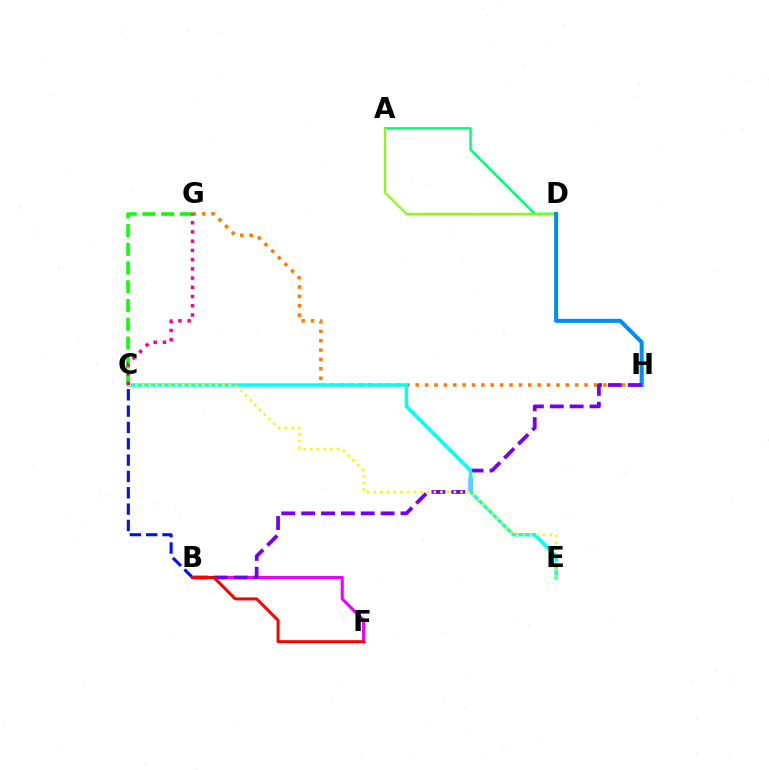{('A', 'D'): [{'color': '#00ff74', 'line_style': 'solid', 'thickness': 1.77}, {'color': '#84ff00', 'line_style': 'solid', 'thickness': 1.51}], ('G', 'H'): [{'color': '#ff7c00', 'line_style': 'dotted', 'thickness': 2.55}], ('B', 'F'): [{'color': '#ee00ff', 'line_style': 'solid', 'thickness': 2.25}, {'color': '#ff0000', 'line_style': 'solid', 'thickness': 2.15}], ('D', 'H'): [{'color': '#008cff', 'line_style': 'solid', 'thickness': 2.9}], ('B', 'H'): [{'color': '#7200ff', 'line_style': 'dashed', 'thickness': 2.7}], ('C', 'E'): [{'color': '#00fff6', 'line_style': 'solid', 'thickness': 2.45}, {'color': '#fcf500', 'line_style': 'dotted', 'thickness': 1.82}], ('B', 'C'): [{'color': '#0010ff', 'line_style': 'dashed', 'thickness': 2.22}], ('C', 'G'): [{'color': '#08ff00', 'line_style': 'dashed', 'thickness': 2.55}, {'color': '#ff0094', 'line_style': 'dotted', 'thickness': 2.51}]}